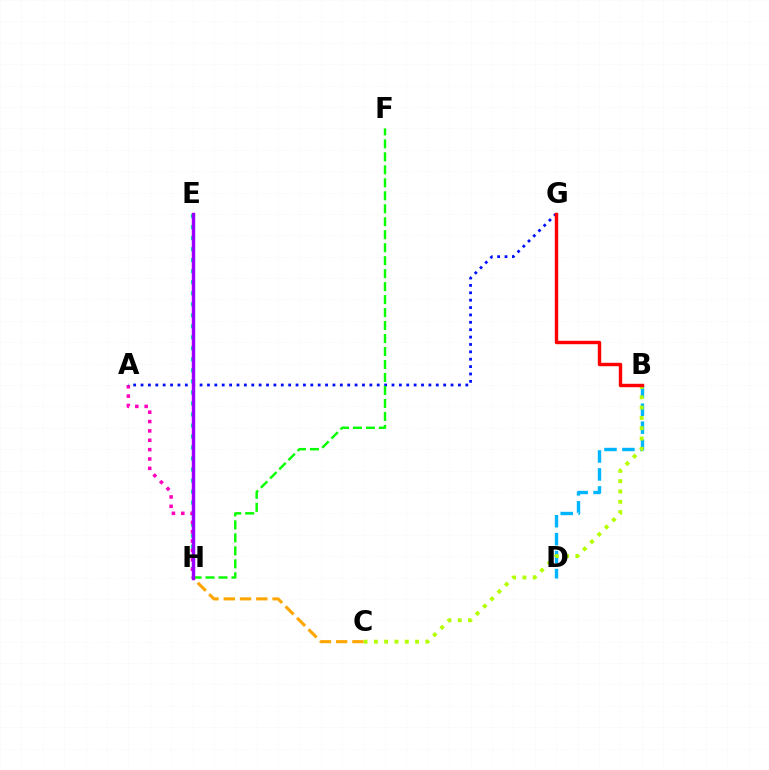{('B', 'D'): [{'color': '#00b5ff', 'line_style': 'dashed', 'thickness': 2.44}], ('E', 'H'): [{'color': '#00ff9d', 'line_style': 'dotted', 'thickness': 2.99}, {'color': '#9b00ff', 'line_style': 'solid', 'thickness': 2.47}], ('A', 'H'): [{'color': '#ff00bd', 'line_style': 'dotted', 'thickness': 2.54}], ('A', 'G'): [{'color': '#0010ff', 'line_style': 'dotted', 'thickness': 2.01}], ('B', 'C'): [{'color': '#b3ff00', 'line_style': 'dotted', 'thickness': 2.8}], ('C', 'H'): [{'color': '#ffa500', 'line_style': 'dashed', 'thickness': 2.21}], ('F', 'H'): [{'color': '#08ff00', 'line_style': 'dashed', 'thickness': 1.76}], ('B', 'G'): [{'color': '#ff0000', 'line_style': 'solid', 'thickness': 2.46}]}